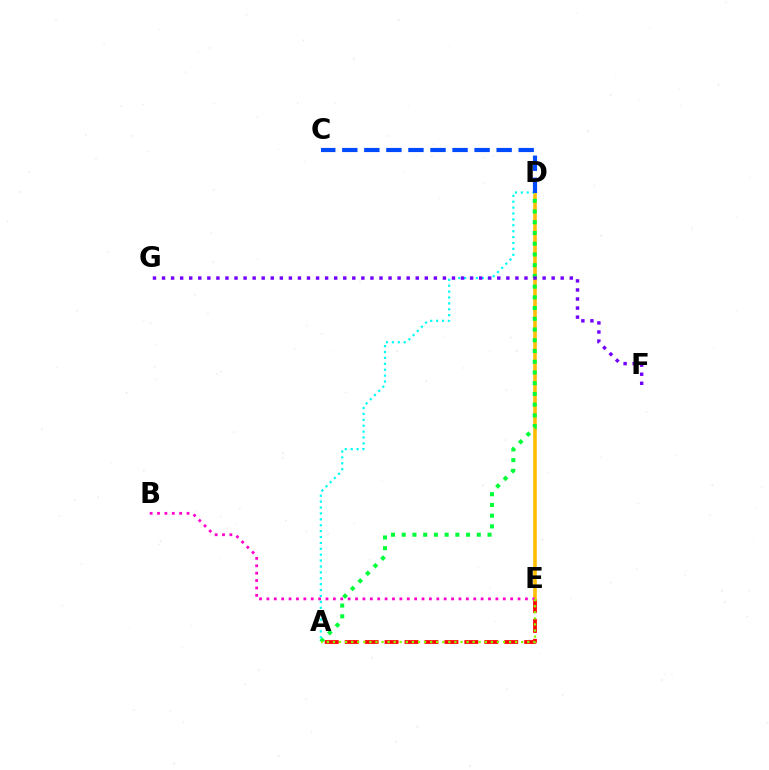{('A', 'E'): [{'color': '#ff0000', 'line_style': 'dashed', 'thickness': 2.71}, {'color': '#84ff00', 'line_style': 'dotted', 'thickness': 1.65}], ('D', 'E'): [{'color': '#ffbd00', 'line_style': 'solid', 'thickness': 2.56}], ('A', 'D'): [{'color': '#00fff6', 'line_style': 'dotted', 'thickness': 1.6}, {'color': '#00ff39', 'line_style': 'dotted', 'thickness': 2.92}], ('B', 'E'): [{'color': '#ff00cf', 'line_style': 'dotted', 'thickness': 2.01}], ('C', 'D'): [{'color': '#004bff', 'line_style': 'dashed', 'thickness': 3.0}], ('F', 'G'): [{'color': '#7200ff', 'line_style': 'dotted', 'thickness': 2.46}]}